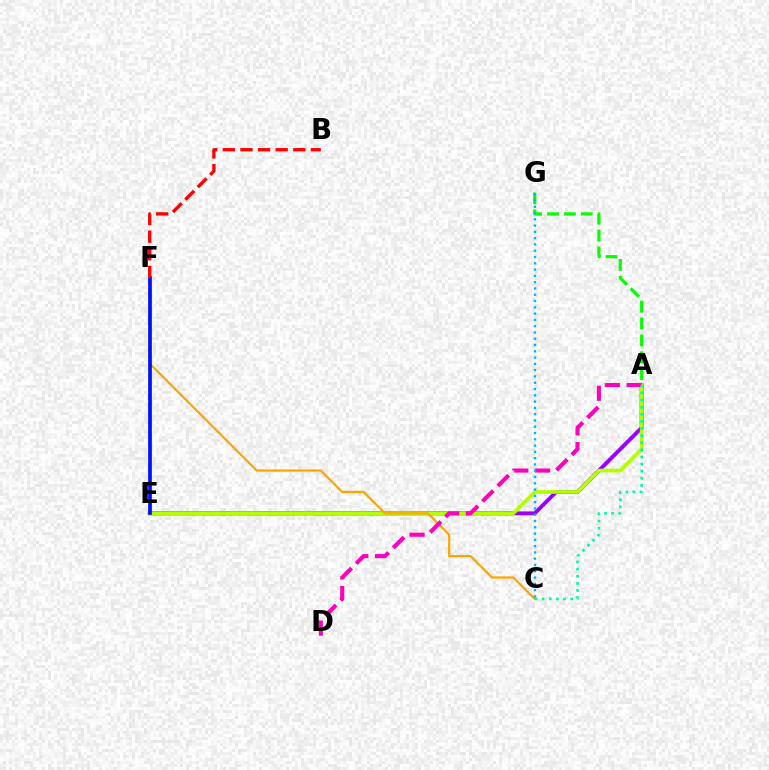{('A', 'G'): [{'color': '#08ff00', 'line_style': 'dashed', 'thickness': 2.29}], ('A', 'E'): [{'color': '#9b00ff', 'line_style': 'solid', 'thickness': 2.78}, {'color': '#b3ff00', 'line_style': 'solid', 'thickness': 2.62}], ('C', 'F'): [{'color': '#ffa500', 'line_style': 'solid', 'thickness': 1.6}], ('A', 'D'): [{'color': '#ff00bd', 'line_style': 'dashed', 'thickness': 2.95}], ('E', 'F'): [{'color': '#0010ff', 'line_style': 'solid', 'thickness': 2.67}], ('B', 'F'): [{'color': '#ff0000', 'line_style': 'dashed', 'thickness': 2.39}], ('A', 'C'): [{'color': '#00ff9d', 'line_style': 'dotted', 'thickness': 1.94}], ('C', 'G'): [{'color': '#00b5ff', 'line_style': 'dotted', 'thickness': 1.71}]}